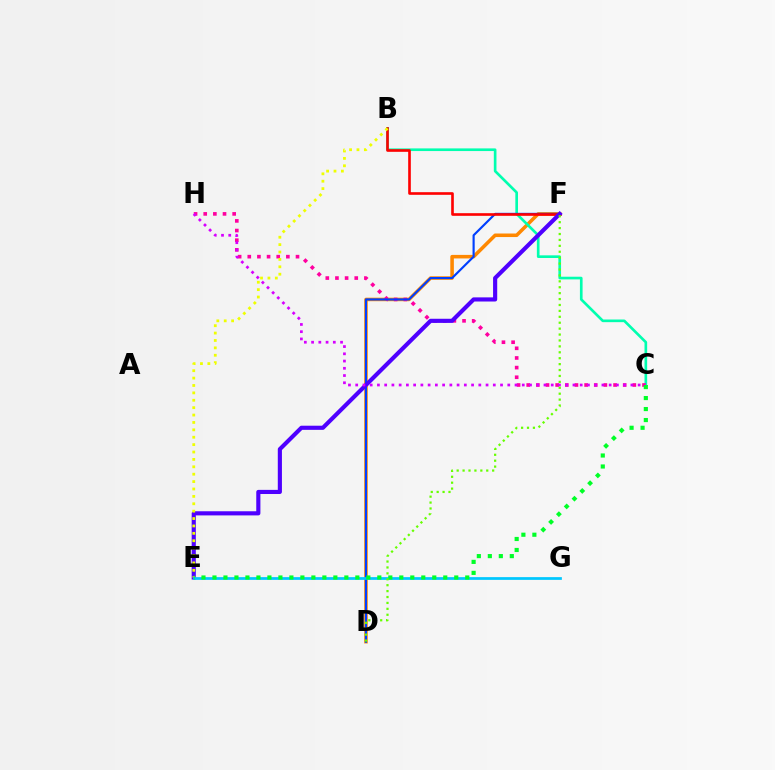{('D', 'F'): [{'color': '#ff8800', 'line_style': 'solid', 'thickness': 2.56}, {'color': '#003fff', 'line_style': 'solid', 'thickness': 1.54}, {'color': '#66ff00', 'line_style': 'dotted', 'thickness': 1.61}], ('B', 'C'): [{'color': '#00ffaf', 'line_style': 'solid', 'thickness': 1.91}], ('C', 'H'): [{'color': '#ff00a0', 'line_style': 'dotted', 'thickness': 2.62}, {'color': '#d600ff', 'line_style': 'dotted', 'thickness': 1.97}], ('B', 'F'): [{'color': '#ff0000', 'line_style': 'solid', 'thickness': 1.89}], ('E', 'F'): [{'color': '#4f00ff', 'line_style': 'solid', 'thickness': 2.98}], ('B', 'E'): [{'color': '#eeff00', 'line_style': 'dotted', 'thickness': 2.01}], ('E', 'G'): [{'color': '#00c7ff', 'line_style': 'solid', 'thickness': 1.97}], ('C', 'E'): [{'color': '#00ff27', 'line_style': 'dotted', 'thickness': 2.99}]}